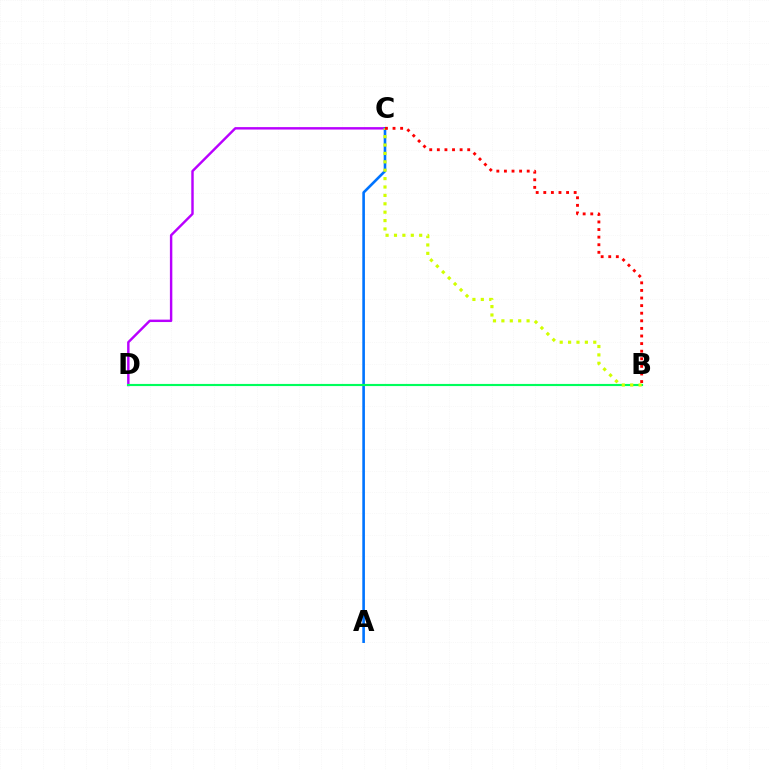{('C', 'D'): [{'color': '#b900ff', 'line_style': 'solid', 'thickness': 1.75}], ('A', 'C'): [{'color': '#0074ff', 'line_style': 'solid', 'thickness': 1.89}], ('B', 'D'): [{'color': '#00ff5c', 'line_style': 'solid', 'thickness': 1.54}], ('B', 'C'): [{'color': '#d1ff00', 'line_style': 'dotted', 'thickness': 2.28}, {'color': '#ff0000', 'line_style': 'dotted', 'thickness': 2.06}]}